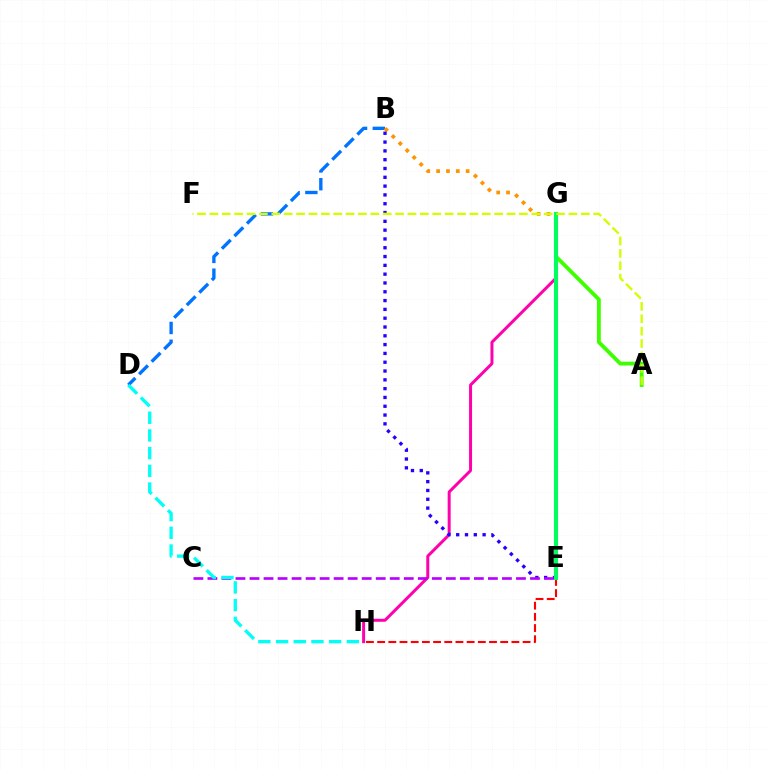{('G', 'H'): [{'color': '#ff00ac', 'line_style': 'solid', 'thickness': 2.15}], ('B', 'D'): [{'color': '#0074ff', 'line_style': 'dashed', 'thickness': 2.41}], ('E', 'H'): [{'color': '#ff0000', 'line_style': 'dashed', 'thickness': 1.52}], ('B', 'G'): [{'color': '#ff9400', 'line_style': 'dotted', 'thickness': 2.68}], ('B', 'E'): [{'color': '#2500ff', 'line_style': 'dotted', 'thickness': 2.39}], ('C', 'E'): [{'color': '#b900ff', 'line_style': 'dashed', 'thickness': 1.91}], ('A', 'G'): [{'color': '#3dff00', 'line_style': 'solid', 'thickness': 2.75}], ('E', 'G'): [{'color': '#00ff5c', 'line_style': 'solid', 'thickness': 2.95}], ('D', 'H'): [{'color': '#00fff6', 'line_style': 'dashed', 'thickness': 2.41}], ('A', 'F'): [{'color': '#d1ff00', 'line_style': 'dashed', 'thickness': 1.68}]}